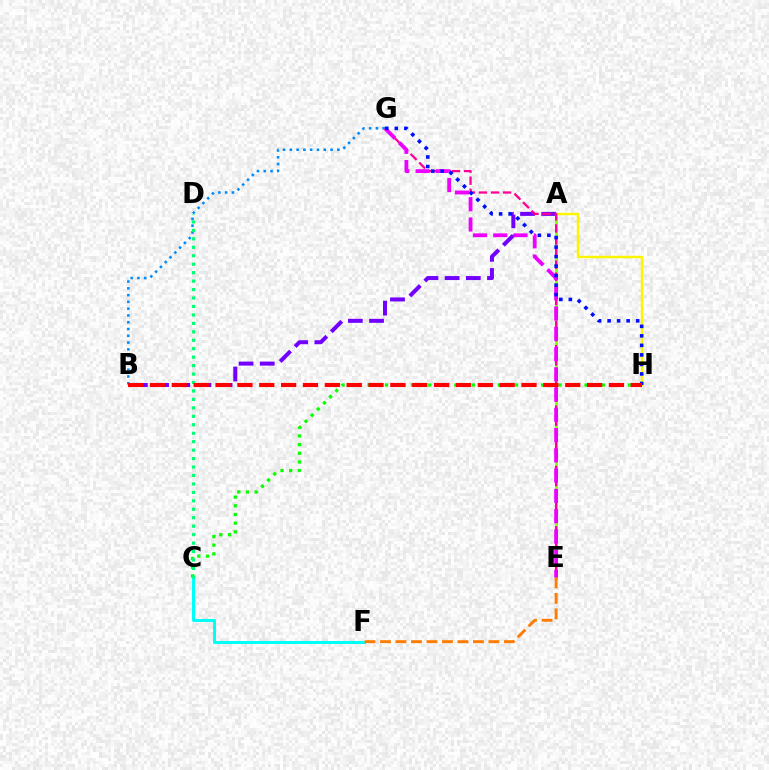{('A', 'H'): [{'color': '#fcf500', 'line_style': 'solid', 'thickness': 1.76}], ('A', 'B'): [{'color': '#7200ff', 'line_style': 'dashed', 'thickness': 2.88}], ('C', 'F'): [{'color': '#00fff6', 'line_style': 'solid', 'thickness': 2.18}], ('B', 'G'): [{'color': '#008cff', 'line_style': 'dotted', 'thickness': 1.84}], ('A', 'E'): [{'color': '#84ff00', 'line_style': 'solid', 'thickness': 2.03}], ('E', 'G'): [{'color': '#ff0094', 'line_style': 'dashed', 'thickness': 1.64}, {'color': '#ee00ff', 'line_style': 'dashed', 'thickness': 2.75}], ('G', 'H'): [{'color': '#0010ff', 'line_style': 'dotted', 'thickness': 2.59}], ('C', 'H'): [{'color': '#08ff00', 'line_style': 'dotted', 'thickness': 2.36}], ('C', 'D'): [{'color': '#00ff74', 'line_style': 'dotted', 'thickness': 2.3}], ('E', 'F'): [{'color': '#ff7c00', 'line_style': 'dashed', 'thickness': 2.1}], ('B', 'H'): [{'color': '#ff0000', 'line_style': 'dashed', 'thickness': 2.97}]}